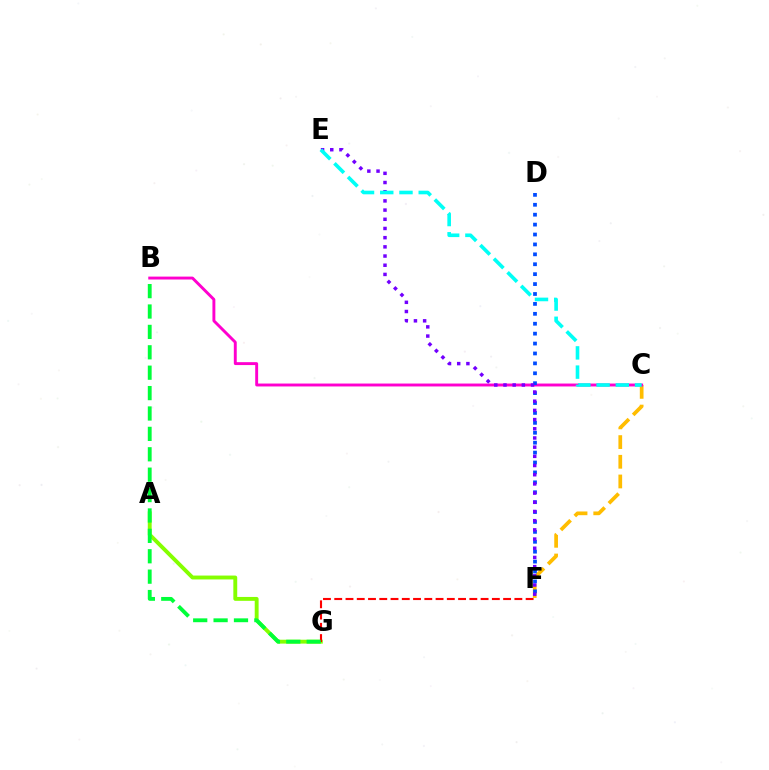{('C', 'F'): [{'color': '#ffbd00', 'line_style': 'dashed', 'thickness': 2.67}], ('A', 'G'): [{'color': '#84ff00', 'line_style': 'solid', 'thickness': 2.8}], ('F', 'G'): [{'color': '#ff0000', 'line_style': 'dashed', 'thickness': 1.53}], ('B', 'C'): [{'color': '#ff00cf', 'line_style': 'solid', 'thickness': 2.1}], ('D', 'F'): [{'color': '#004bff', 'line_style': 'dotted', 'thickness': 2.69}], ('E', 'F'): [{'color': '#7200ff', 'line_style': 'dotted', 'thickness': 2.5}], ('C', 'E'): [{'color': '#00fff6', 'line_style': 'dashed', 'thickness': 2.61}], ('B', 'G'): [{'color': '#00ff39', 'line_style': 'dashed', 'thickness': 2.77}]}